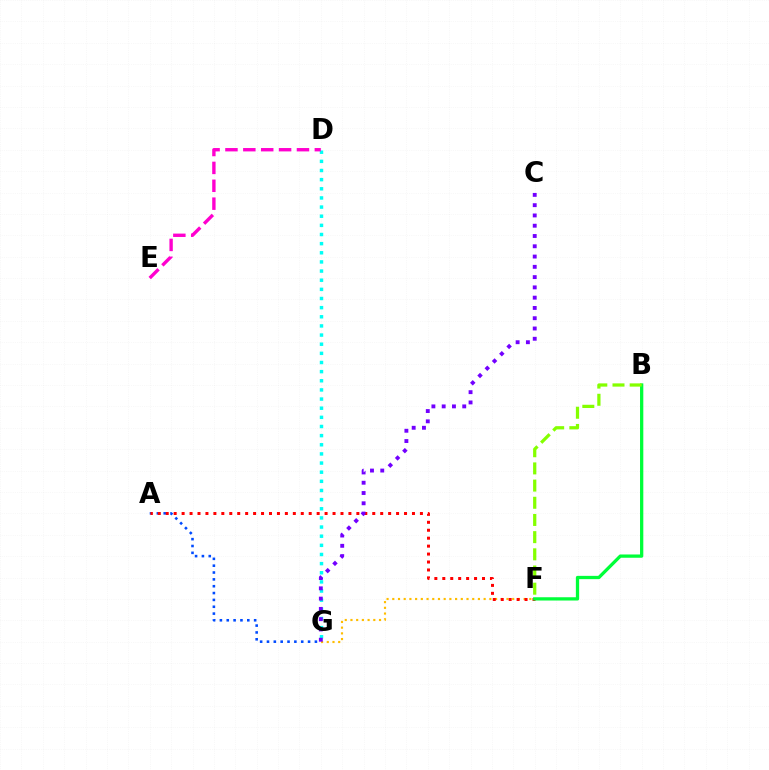{('A', 'G'): [{'color': '#004bff', 'line_style': 'dotted', 'thickness': 1.86}], ('F', 'G'): [{'color': '#ffbd00', 'line_style': 'dotted', 'thickness': 1.55}], ('A', 'F'): [{'color': '#ff0000', 'line_style': 'dotted', 'thickness': 2.16}], ('D', 'G'): [{'color': '#00fff6', 'line_style': 'dotted', 'thickness': 2.48}], ('D', 'E'): [{'color': '#ff00cf', 'line_style': 'dashed', 'thickness': 2.43}], ('B', 'F'): [{'color': '#00ff39', 'line_style': 'solid', 'thickness': 2.36}, {'color': '#84ff00', 'line_style': 'dashed', 'thickness': 2.33}], ('C', 'G'): [{'color': '#7200ff', 'line_style': 'dotted', 'thickness': 2.79}]}